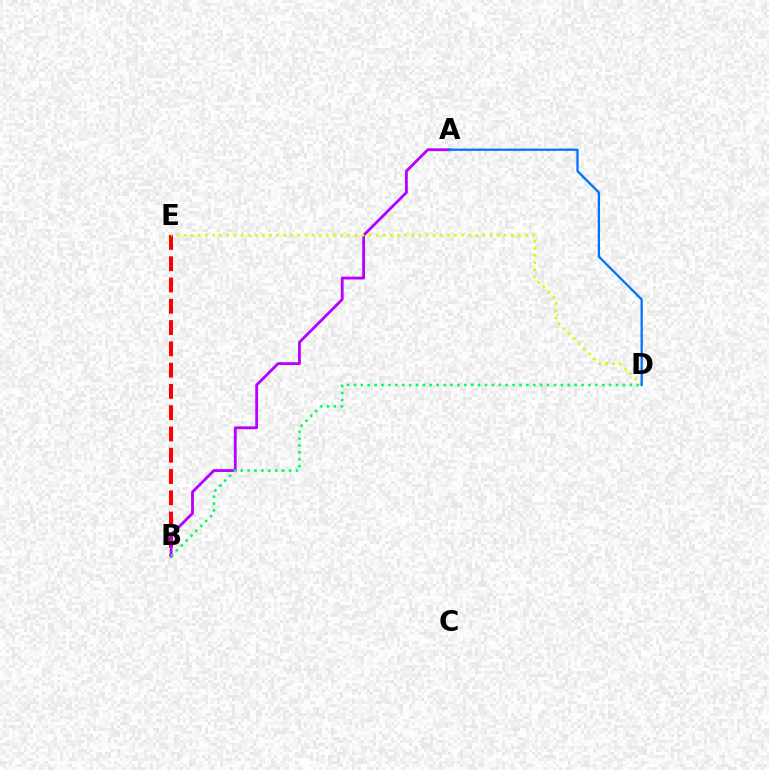{('B', 'E'): [{'color': '#ff0000', 'line_style': 'dashed', 'thickness': 2.89}], ('A', 'B'): [{'color': '#b900ff', 'line_style': 'solid', 'thickness': 2.03}], ('B', 'D'): [{'color': '#00ff5c', 'line_style': 'dotted', 'thickness': 1.87}], ('D', 'E'): [{'color': '#d1ff00', 'line_style': 'dotted', 'thickness': 1.93}], ('A', 'D'): [{'color': '#0074ff', 'line_style': 'solid', 'thickness': 1.65}]}